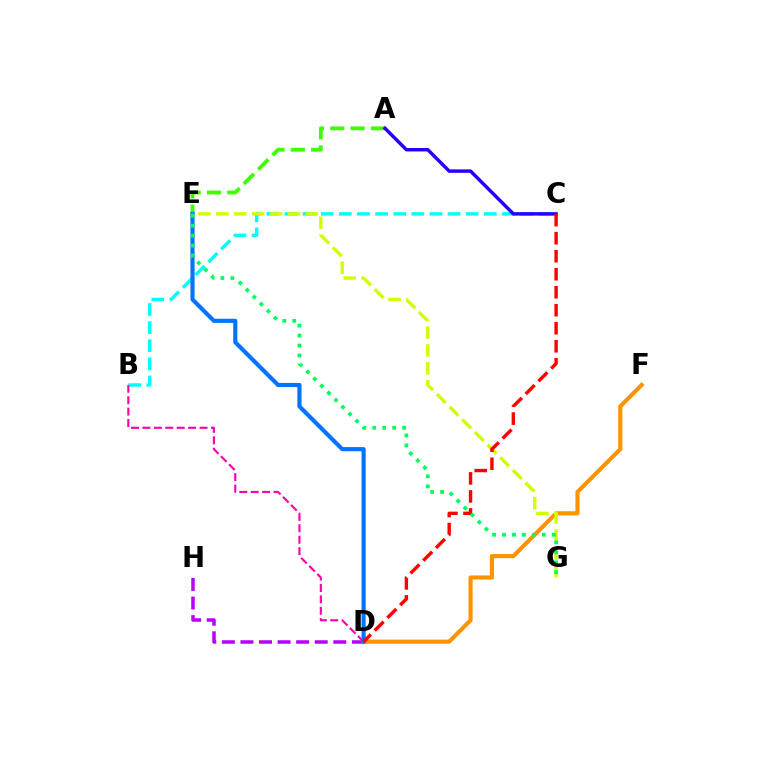{('D', 'H'): [{'color': '#b900ff', 'line_style': 'dashed', 'thickness': 2.52}], ('D', 'F'): [{'color': '#ff9400', 'line_style': 'solid', 'thickness': 2.99}], ('A', 'E'): [{'color': '#3dff00', 'line_style': 'dashed', 'thickness': 2.76}], ('B', 'C'): [{'color': '#00fff6', 'line_style': 'dashed', 'thickness': 2.46}], ('B', 'D'): [{'color': '#ff00ac', 'line_style': 'dashed', 'thickness': 1.55}], ('D', 'E'): [{'color': '#0074ff', 'line_style': 'solid', 'thickness': 2.98}], ('E', 'G'): [{'color': '#d1ff00', 'line_style': 'dashed', 'thickness': 2.43}, {'color': '#00ff5c', 'line_style': 'dotted', 'thickness': 2.7}], ('A', 'C'): [{'color': '#2500ff', 'line_style': 'solid', 'thickness': 2.49}], ('C', 'D'): [{'color': '#ff0000', 'line_style': 'dashed', 'thickness': 2.45}]}